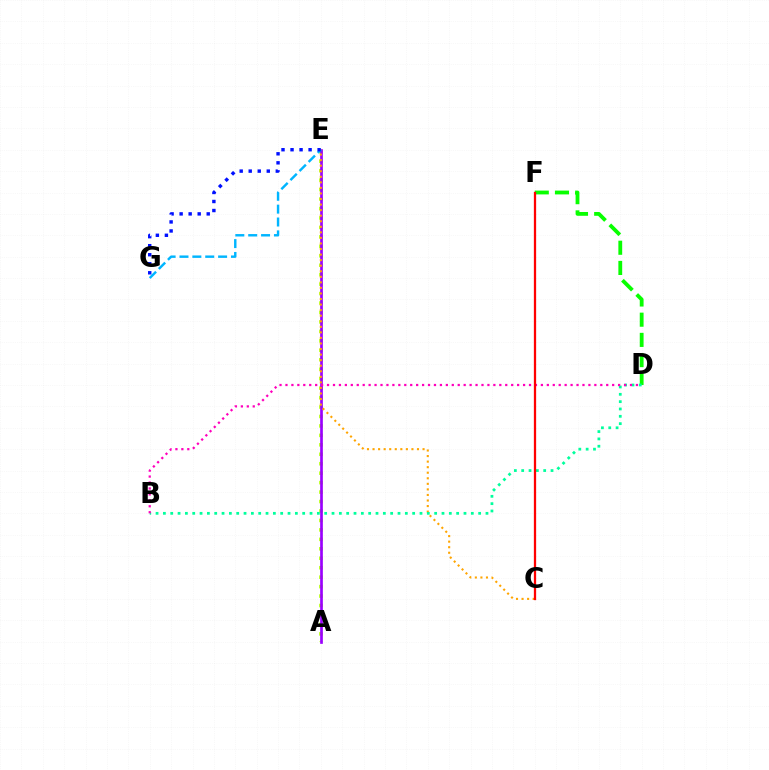{('A', 'E'): [{'color': '#b3ff00', 'line_style': 'dotted', 'thickness': 2.57}, {'color': '#9b00ff', 'line_style': 'solid', 'thickness': 1.94}], ('C', 'E'): [{'color': '#ffa500', 'line_style': 'dotted', 'thickness': 1.51}], ('D', 'F'): [{'color': '#08ff00', 'line_style': 'dashed', 'thickness': 2.74}], ('E', 'G'): [{'color': '#00b5ff', 'line_style': 'dashed', 'thickness': 1.75}, {'color': '#0010ff', 'line_style': 'dotted', 'thickness': 2.45}], ('B', 'D'): [{'color': '#00ff9d', 'line_style': 'dotted', 'thickness': 1.99}, {'color': '#ff00bd', 'line_style': 'dotted', 'thickness': 1.61}], ('C', 'F'): [{'color': '#ff0000', 'line_style': 'solid', 'thickness': 1.64}]}